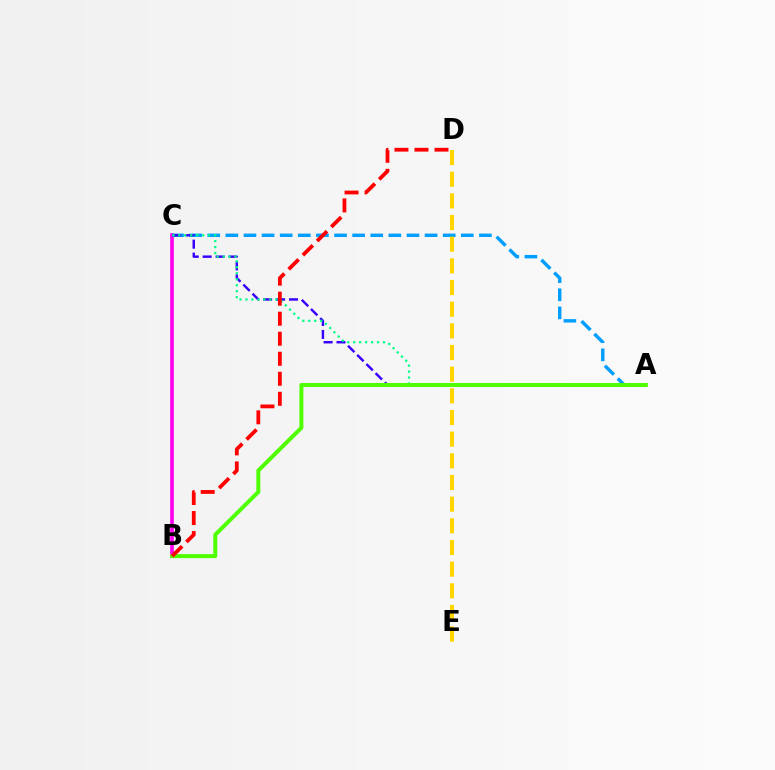{('B', 'C'): [{'color': '#ff00ed', 'line_style': 'solid', 'thickness': 2.65}], ('A', 'C'): [{'color': '#009eff', 'line_style': 'dashed', 'thickness': 2.46}, {'color': '#3700ff', 'line_style': 'dashed', 'thickness': 1.76}, {'color': '#00ff86', 'line_style': 'dotted', 'thickness': 1.62}], ('A', 'B'): [{'color': '#4fff00', 'line_style': 'solid', 'thickness': 2.87}], ('B', 'D'): [{'color': '#ff0000', 'line_style': 'dashed', 'thickness': 2.72}], ('D', 'E'): [{'color': '#ffd500', 'line_style': 'dashed', 'thickness': 2.94}]}